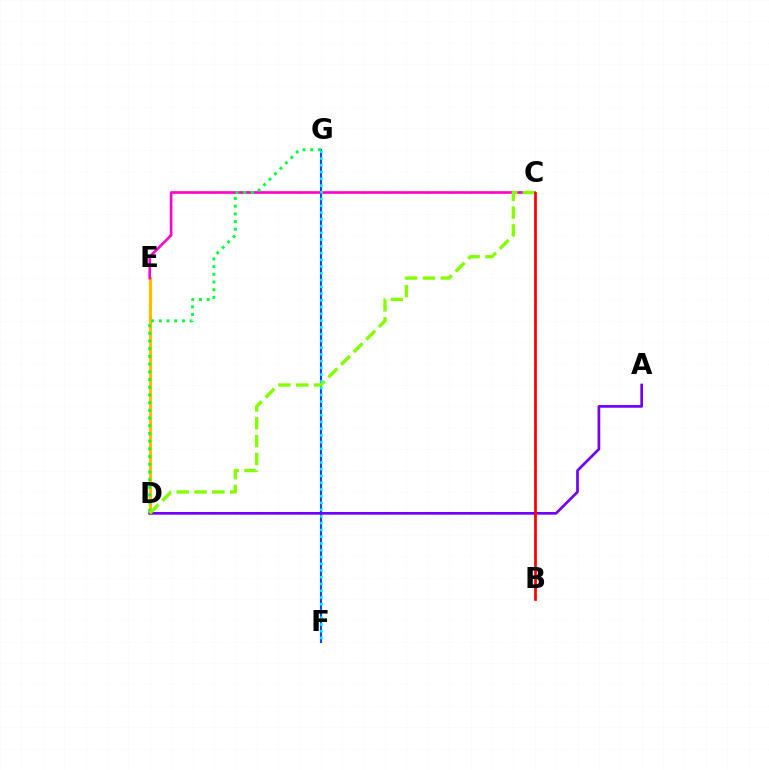{('D', 'E'): [{'color': '#ffbd00', 'line_style': 'solid', 'thickness': 2.34}], ('C', 'E'): [{'color': '#ff00cf', 'line_style': 'solid', 'thickness': 1.9}], ('F', 'G'): [{'color': '#004bff', 'line_style': 'solid', 'thickness': 1.52}, {'color': '#00fff6', 'line_style': 'dotted', 'thickness': 1.83}], ('A', 'D'): [{'color': '#7200ff', 'line_style': 'solid', 'thickness': 1.93}], ('D', 'G'): [{'color': '#00ff39', 'line_style': 'dotted', 'thickness': 2.09}], ('C', 'D'): [{'color': '#84ff00', 'line_style': 'dashed', 'thickness': 2.42}], ('B', 'C'): [{'color': '#ff0000', 'line_style': 'solid', 'thickness': 1.97}]}